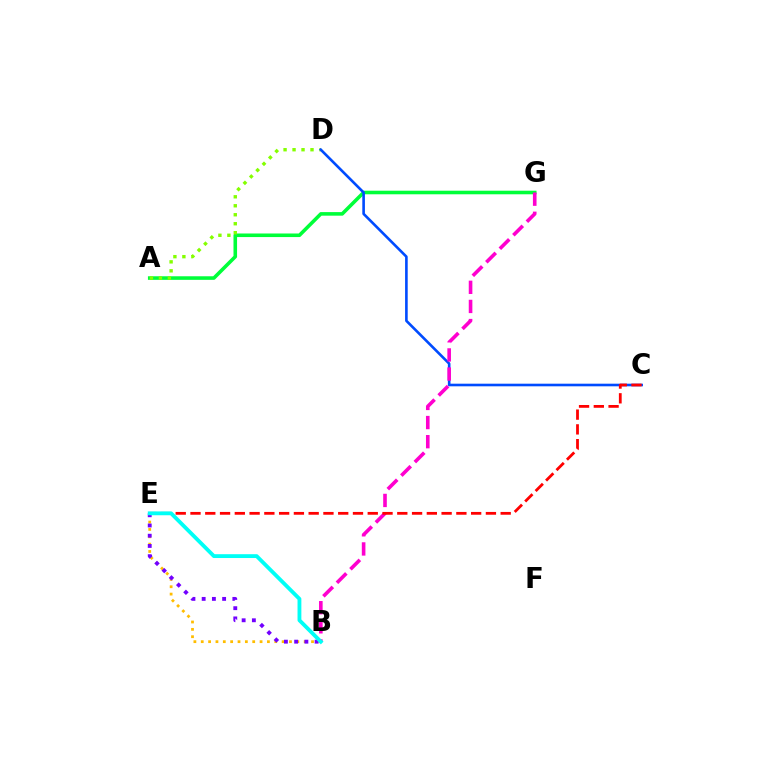{('B', 'E'): [{'color': '#ffbd00', 'line_style': 'dotted', 'thickness': 2.0}, {'color': '#7200ff', 'line_style': 'dotted', 'thickness': 2.78}, {'color': '#00fff6', 'line_style': 'solid', 'thickness': 2.76}], ('A', 'G'): [{'color': '#00ff39', 'line_style': 'solid', 'thickness': 2.58}], ('A', 'D'): [{'color': '#84ff00', 'line_style': 'dotted', 'thickness': 2.44}], ('C', 'D'): [{'color': '#004bff', 'line_style': 'solid', 'thickness': 1.89}], ('B', 'G'): [{'color': '#ff00cf', 'line_style': 'dashed', 'thickness': 2.6}], ('C', 'E'): [{'color': '#ff0000', 'line_style': 'dashed', 'thickness': 2.01}]}